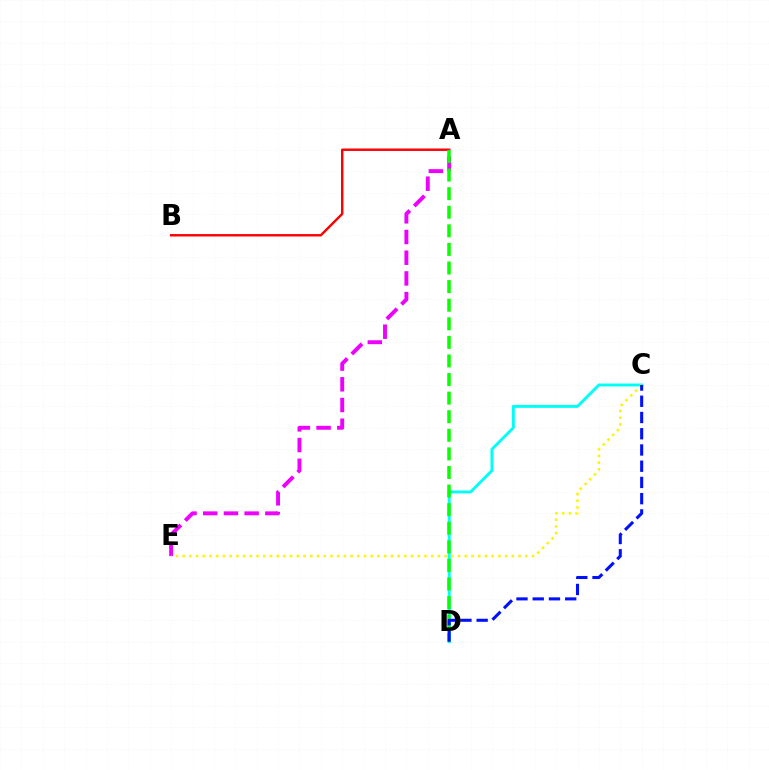{('C', 'D'): [{'color': '#00fff6', 'line_style': 'solid', 'thickness': 2.11}, {'color': '#0010ff', 'line_style': 'dashed', 'thickness': 2.21}], ('A', 'B'): [{'color': '#ff0000', 'line_style': 'solid', 'thickness': 1.75}], ('A', 'E'): [{'color': '#ee00ff', 'line_style': 'dashed', 'thickness': 2.81}], ('A', 'D'): [{'color': '#08ff00', 'line_style': 'dashed', 'thickness': 2.53}], ('C', 'E'): [{'color': '#fcf500', 'line_style': 'dotted', 'thickness': 1.83}]}